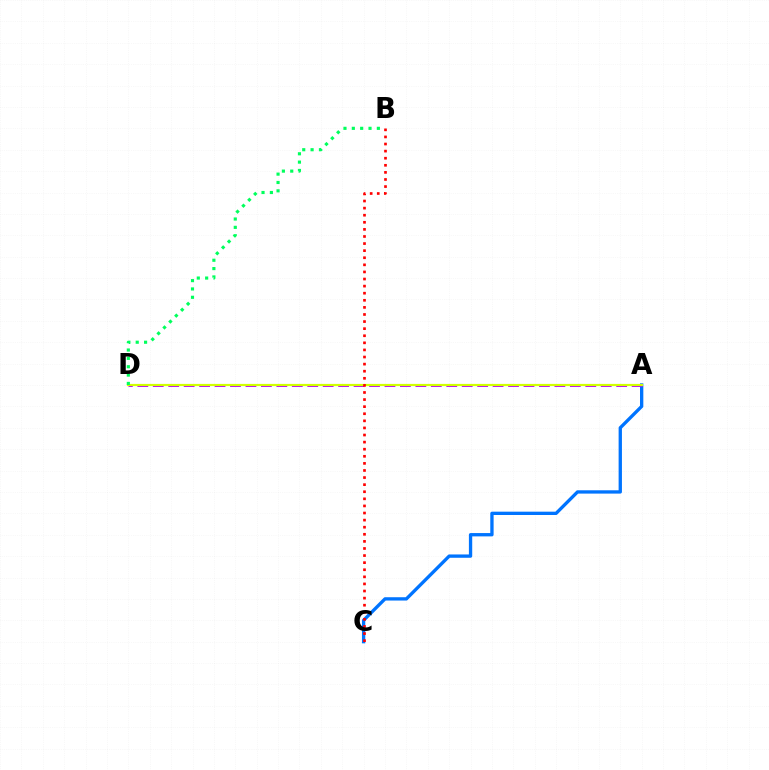{('A', 'C'): [{'color': '#0074ff', 'line_style': 'solid', 'thickness': 2.39}], ('A', 'D'): [{'color': '#b900ff', 'line_style': 'dashed', 'thickness': 2.1}, {'color': '#d1ff00', 'line_style': 'solid', 'thickness': 1.59}], ('B', 'D'): [{'color': '#00ff5c', 'line_style': 'dotted', 'thickness': 2.27}], ('B', 'C'): [{'color': '#ff0000', 'line_style': 'dotted', 'thickness': 1.93}]}